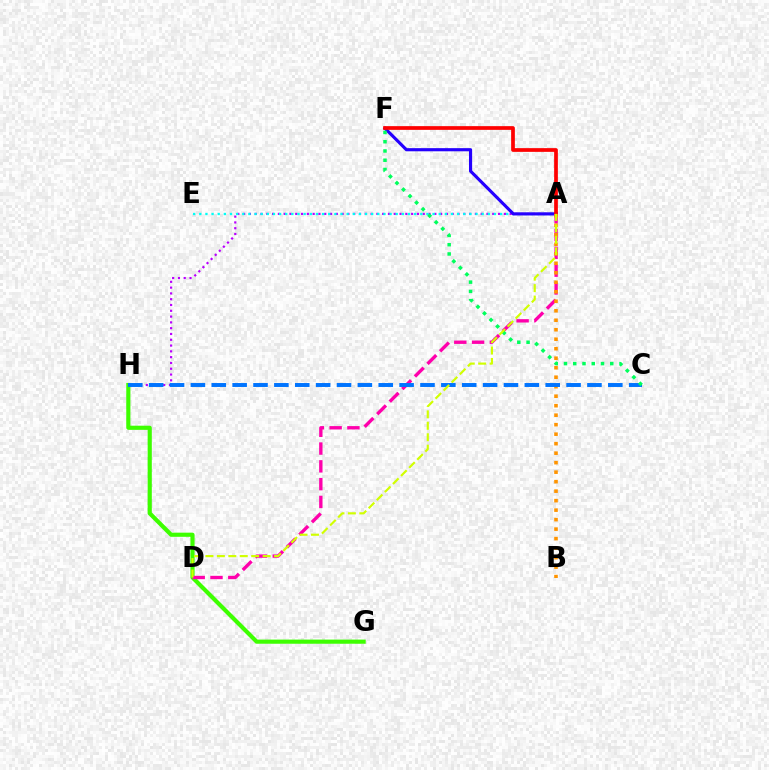{('A', 'H'): [{'color': '#b900ff', 'line_style': 'dotted', 'thickness': 1.57}], ('A', 'E'): [{'color': '#00fff6', 'line_style': 'dotted', 'thickness': 1.67}], ('A', 'F'): [{'color': '#2500ff', 'line_style': 'solid', 'thickness': 2.26}, {'color': '#ff0000', 'line_style': 'solid', 'thickness': 2.68}], ('G', 'H'): [{'color': '#3dff00', 'line_style': 'solid', 'thickness': 2.99}], ('A', 'D'): [{'color': '#ff00ac', 'line_style': 'dashed', 'thickness': 2.42}, {'color': '#d1ff00', 'line_style': 'dashed', 'thickness': 1.55}], ('A', 'B'): [{'color': '#ff9400', 'line_style': 'dotted', 'thickness': 2.58}], ('C', 'H'): [{'color': '#0074ff', 'line_style': 'dashed', 'thickness': 2.84}], ('C', 'F'): [{'color': '#00ff5c', 'line_style': 'dotted', 'thickness': 2.51}]}